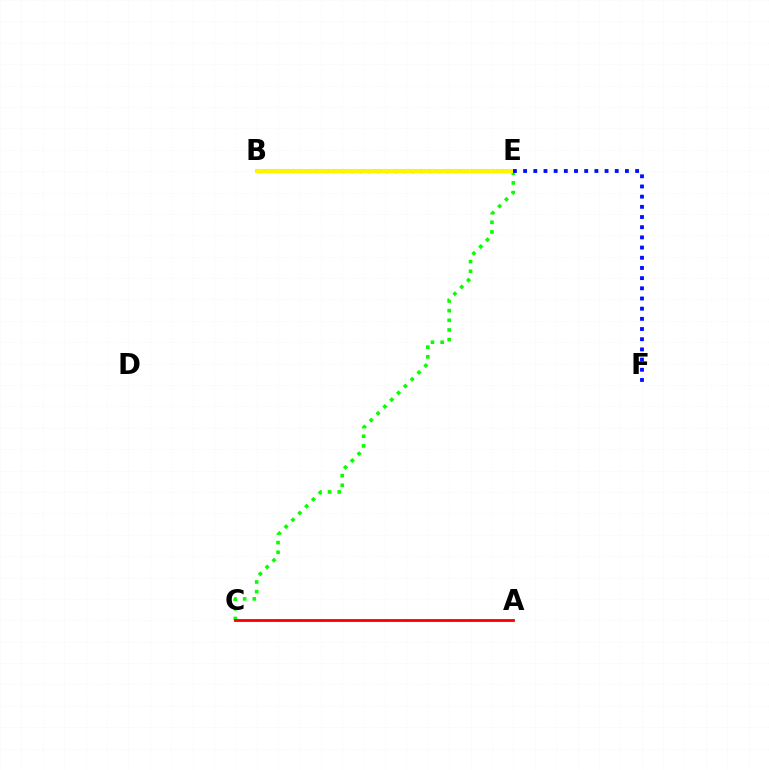{('C', 'E'): [{'color': '#08ff00', 'line_style': 'dotted', 'thickness': 2.62}], ('B', 'E'): [{'color': '#ee00ff', 'line_style': 'dotted', 'thickness': 2.32}, {'color': '#00fff6', 'line_style': 'dotted', 'thickness': 2.42}, {'color': '#fcf500', 'line_style': 'solid', 'thickness': 2.93}], ('E', 'F'): [{'color': '#0010ff', 'line_style': 'dotted', 'thickness': 2.77}], ('A', 'C'): [{'color': '#ff0000', 'line_style': 'solid', 'thickness': 2.05}]}